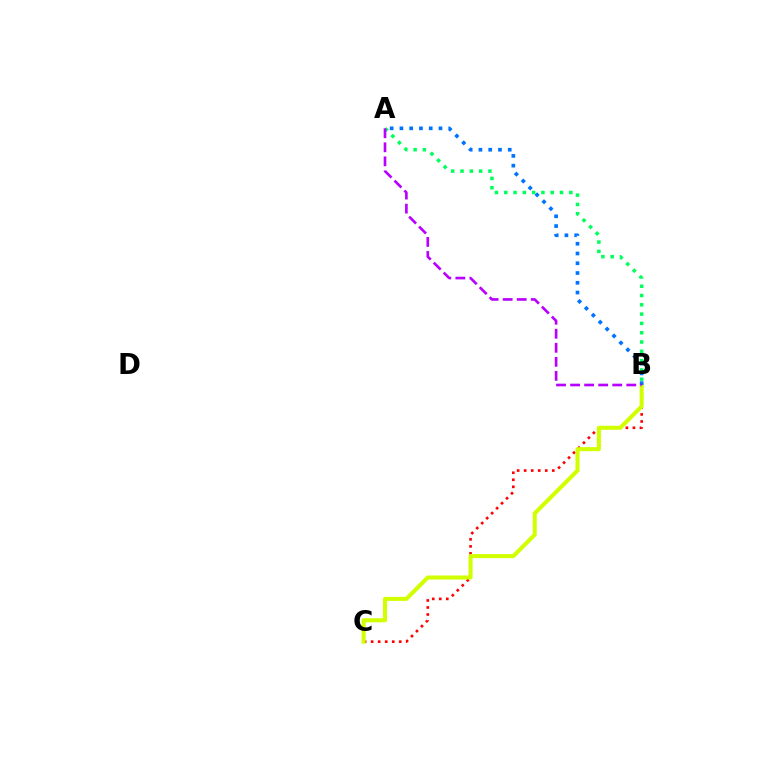{('A', 'B'): [{'color': '#00ff5c', 'line_style': 'dotted', 'thickness': 2.53}, {'color': '#0074ff', 'line_style': 'dotted', 'thickness': 2.65}, {'color': '#b900ff', 'line_style': 'dashed', 'thickness': 1.91}], ('B', 'C'): [{'color': '#ff0000', 'line_style': 'dotted', 'thickness': 1.91}, {'color': '#d1ff00', 'line_style': 'solid', 'thickness': 2.93}]}